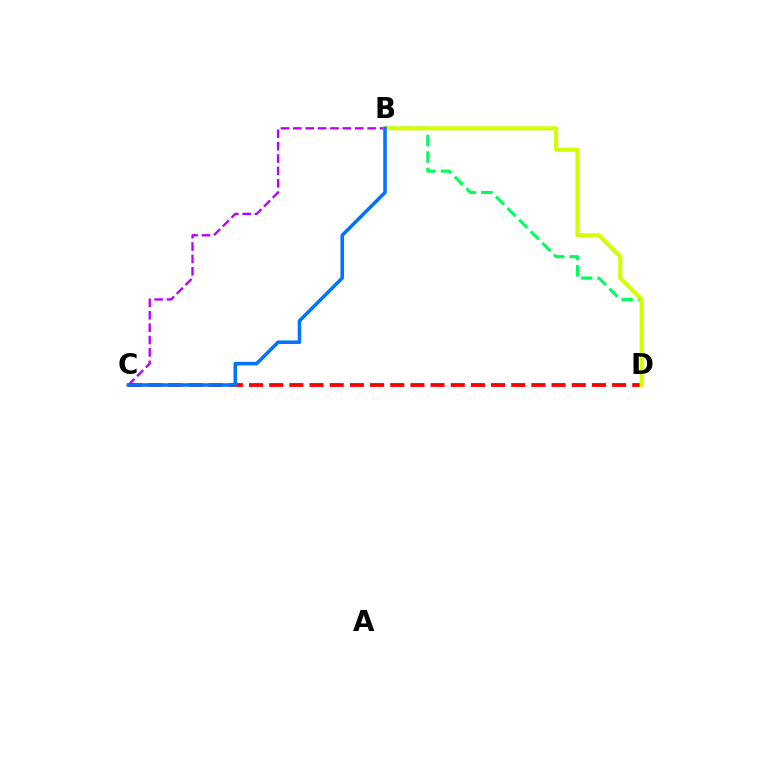{('B', 'D'): [{'color': '#00ff5c', 'line_style': 'dashed', 'thickness': 2.23}, {'color': '#d1ff00', 'line_style': 'solid', 'thickness': 2.93}], ('C', 'D'): [{'color': '#ff0000', 'line_style': 'dashed', 'thickness': 2.74}], ('B', 'C'): [{'color': '#b900ff', 'line_style': 'dashed', 'thickness': 1.68}, {'color': '#0074ff', 'line_style': 'solid', 'thickness': 2.55}]}